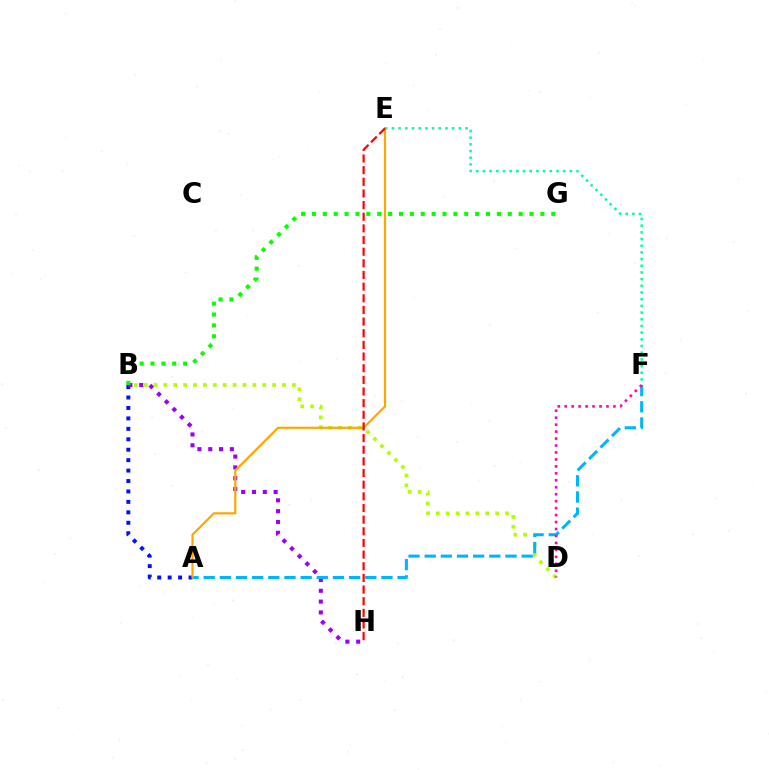{('E', 'F'): [{'color': '#00ff9d', 'line_style': 'dotted', 'thickness': 1.82}], ('A', 'B'): [{'color': '#0010ff', 'line_style': 'dotted', 'thickness': 2.84}], ('B', 'H'): [{'color': '#9b00ff', 'line_style': 'dotted', 'thickness': 2.94}], ('B', 'G'): [{'color': '#08ff00', 'line_style': 'dotted', 'thickness': 2.96}], ('B', 'D'): [{'color': '#b3ff00', 'line_style': 'dotted', 'thickness': 2.69}], ('A', 'F'): [{'color': '#00b5ff', 'line_style': 'dashed', 'thickness': 2.2}], ('D', 'F'): [{'color': '#ff00bd', 'line_style': 'dotted', 'thickness': 1.89}], ('A', 'E'): [{'color': '#ffa500', 'line_style': 'solid', 'thickness': 1.58}], ('E', 'H'): [{'color': '#ff0000', 'line_style': 'dashed', 'thickness': 1.58}]}